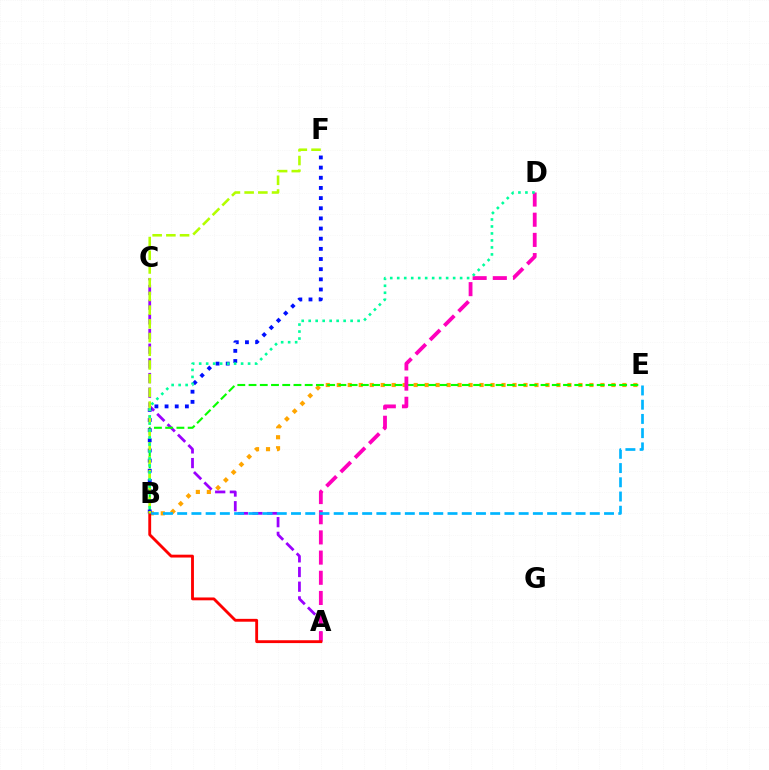{('B', 'E'): [{'color': '#ffa500', 'line_style': 'dotted', 'thickness': 2.98}, {'color': '#08ff00', 'line_style': 'dashed', 'thickness': 1.53}, {'color': '#00b5ff', 'line_style': 'dashed', 'thickness': 1.93}], ('A', 'C'): [{'color': '#9b00ff', 'line_style': 'dashed', 'thickness': 1.99}], ('B', 'F'): [{'color': '#0010ff', 'line_style': 'dotted', 'thickness': 2.76}, {'color': '#b3ff00', 'line_style': 'dashed', 'thickness': 1.86}], ('A', 'D'): [{'color': '#ff00bd', 'line_style': 'dashed', 'thickness': 2.74}], ('A', 'B'): [{'color': '#ff0000', 'line_style': 'solid', 'thickness': 2.05}], ('B', 'D'): [{'color': '#00ff9d', 'line_style': 'dotted', 'thickness': 1.9}]}